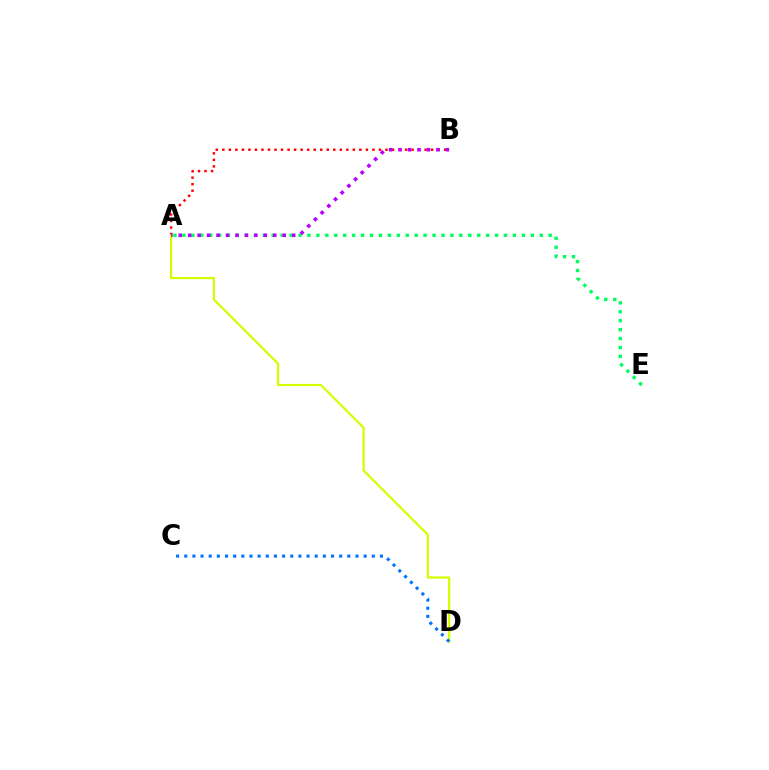{('A', 'E'): [{'color': '#00ff5c', 'line_style': 'dotted', 'thickness': 2.43}], ('A', 'B'): [{'color': '#ff0000', 'line_style': 'dotted', 'thickness': 1.77}, {'color': '#b900ff', 'line_style': 'dotted', 'thickness': 2.57}], ('A', 'D'): [{'color': '#d1ff00', 'line_style': 'solid', 'thickness': 1.59}], ('C', 'D'): [{'color': '#0074ff', 'line_style': 'dotted', 'thickness': 2.22}]}